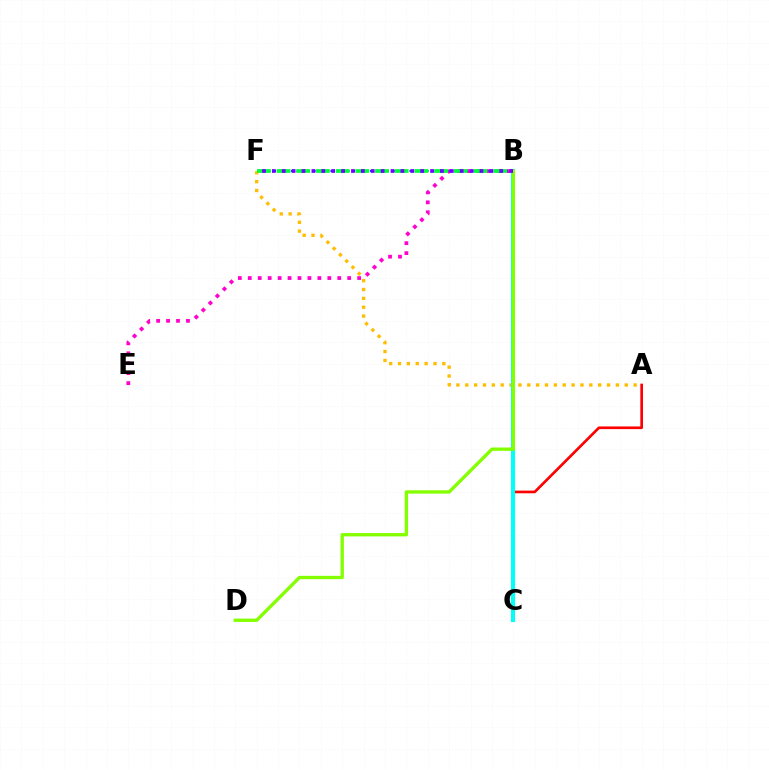{('B', 'E'): [{'color': '#ff00cf', 'line_style': 'dotted', 'thickness': 2.7}], ('B', 'F'): [{'color': '#004bff', 'line_style': 'dotted', 'thickness': 1.53}, {'color': '#00ff39', 'line_style': 'dashed', 'thickness': 2.67}, {'color': '#7200ff', 'line_style': 'dotted', 'thickness': 2.69}], ('A', 'F'): [{'color': '#ffbd00', 'line_style': 'dotted', 'thickness': 2.41}], ('A', 'C'): [{'color': '#ff0000', 'line_style': 'solid', 'thickness': 1.92}], ('B', 'C'): [{'color': '#00fff6', 'line_style': 'solid', 'thickness': 2.95}], ('B', 'D'): [{'color': '#84ff00', 'line_style': 'solid', 'thickness': 2.39}]}